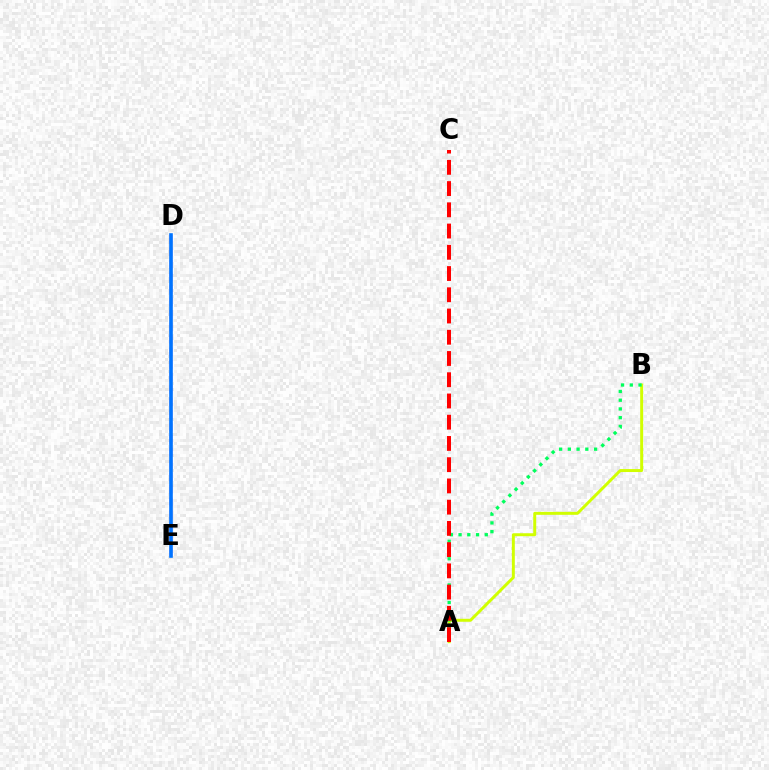{('A', 'B'): [{'color': '#d1ff00', 'line_style': 'solid', 'thickness': 2.14}, {'color': '#00ff5c', 'line_style': 'dotted', 'thickness': 2.37}], ('D', 'E'): [{'color': '#b900ff', 'line_style': 'dashed', 'thickness': 1.7}, {'color': '#0074ff', 'line_style': 'solid', 'thickness': 2.6}], ('A', 'C'): [{'color': '#ff0000', 'line_style': 'dashed', 'thickness': 2.89}]}